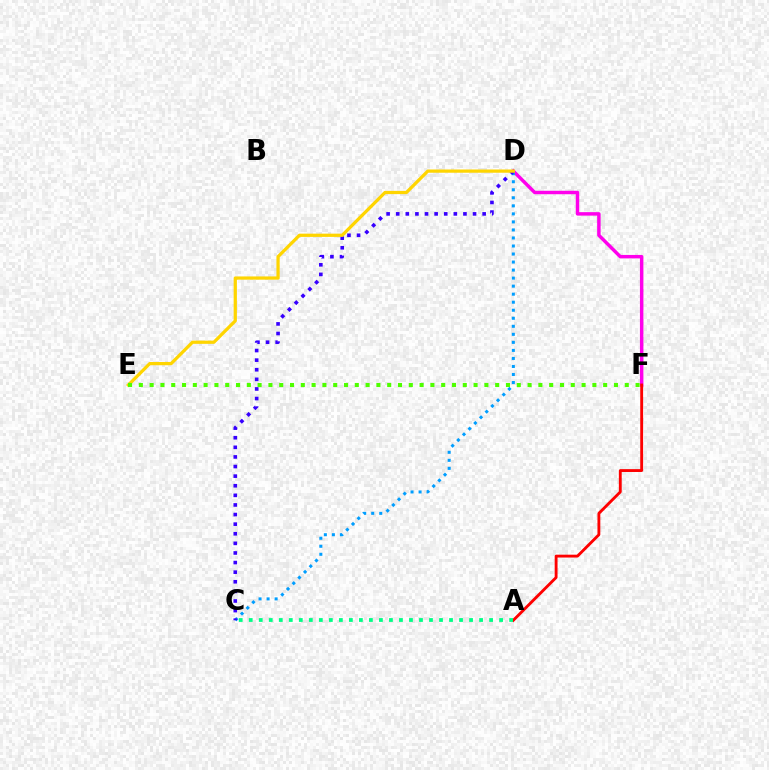{('D', 'F'): [{'color': '#ff00ed', 'line_style': 'solid', 'thickness': 2.49}], ('A', 'F'): [{'color': '#ff0000', 'line_style': 'solid', 'thickness': 2.06}], ('C', 'D'): [{'color': '#009eff', 'line_style': 'dotted', 'thickness': 2.18}, {'color': '#3700ff', 'line_style': 'dotted', 'thickness': 2.61}], ('D', 'E'): [{'color': '#ffd500', 'line_style': 'solid', 'thickness': 2.33}], ('E', 'F'): [{'color': '#4fff00', 'line_style': 'dotted', 'thickness': 2.93}], ('A', 'C'): [{'color': '#00ff86', 'line_style': 'dotted', 'thickness': 2.72}]}